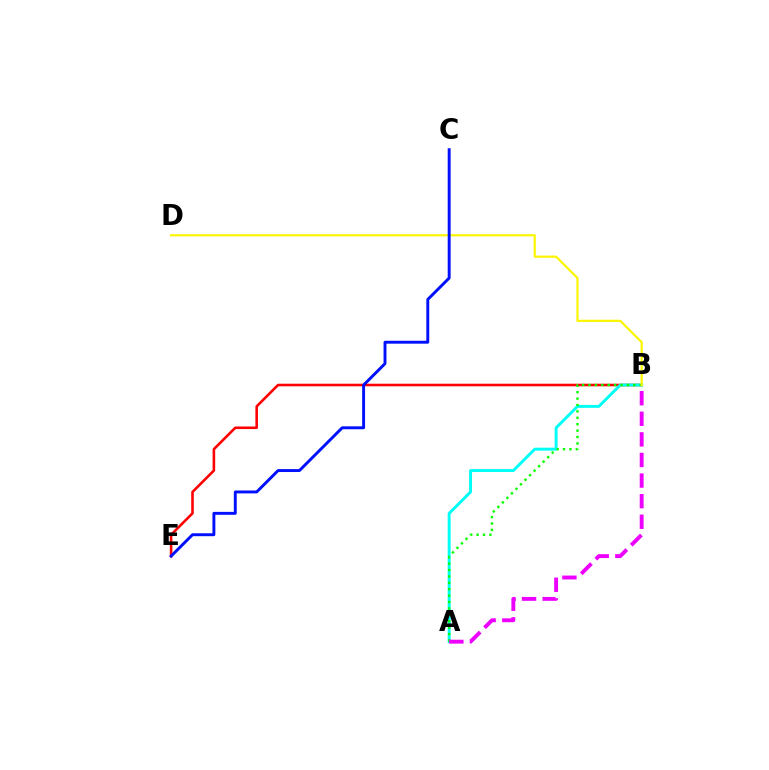{('B', 'E'): [{'color': '#ff0000', 'line_style': 'solid', 'thickness': 1.86}], ('A', 'B'): [{'color': '#00fff6', 'line_style': 'solid', 'thickness': 2.12}, {'color': '#08ff00', 'line_style': 'dotted', 'thickness': 1.74}, {'color': '#ee00ff', 'line_style': 'dashed', 'thickness': 2.8}], ('B', 'D'): [{'color': '#fcf500', 'line_style': 'solid', 'thickness': 1.58}], ('C', 'E'): [{'color': '#0010ff', 'line_style': 'solid', 'thickness': 2.1}]}